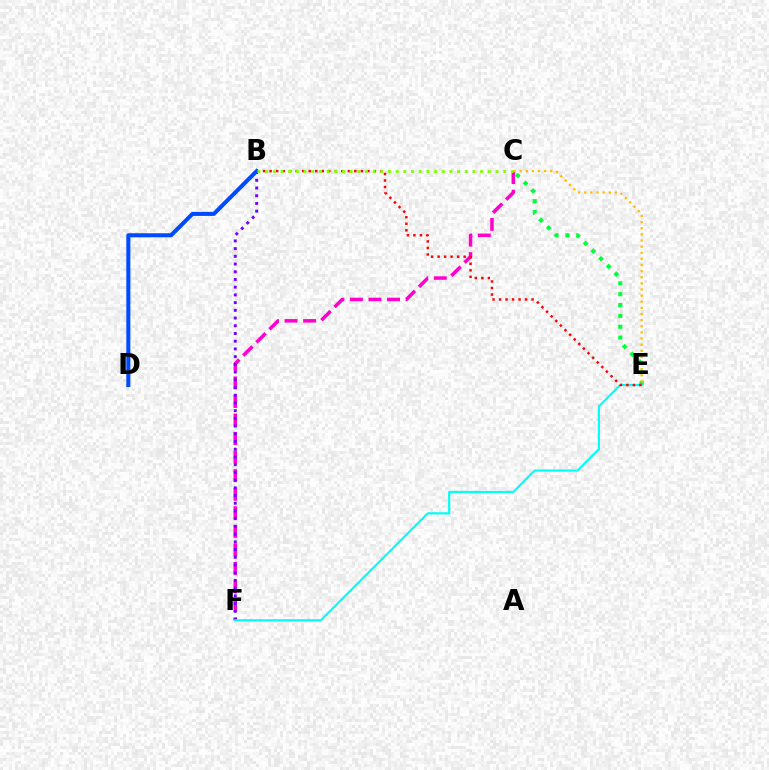{('C', 'F'): [{'color': '#ff00cf', 'line_style': 'dashed', 'thickness': 2.52}], ('B', 'F'): [{'color': '#7200ff', 'line_style': 'dotted', 'thickness': 2.1}], ('C', 'E'): [{'color': '#00ff39', 'line_style': 'dotted', 'thickness': 2.95}, {'color': '#ffbd00', 'line_style': 'dotted', 'thickness': 1.66}], ('E', 'F'): [{'color': '#00fff6', 'line_style': 'solid', 'thickness': 1.56}], ('B', 'E'): [{'color': '#ff0000', 'line_style': 'dotted', 'thickness': 1.77}], ('B', 'D'): [{'color': '#004bff', 'line_style': 'solid', 'thickness': 2.92}], ('B', 'C'): [{'color': '#84ff00', 'line_style': 'dotted', 'thickness': 2.09}]}